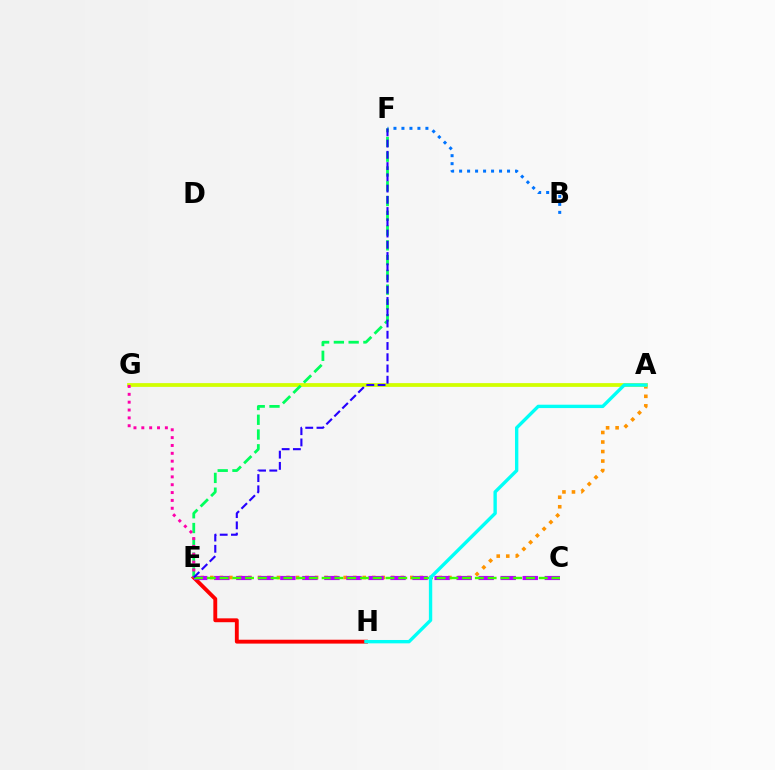{('A', 'E'): [{'color': '#ff9400', 'line_style': 'dotted', 'thickness': 2.59}], ('E', 'H'): [{'color': '#ff0000', 'line_style': 'solid', 'thickness': 2.79}], ('C', 'E'): [{'color': '#b900ff', 'line_style': 'dashed', 'thickness': 2.99}, {'color': '#3dff00', 'line_style': 'dashed', 'thickness': 1.73}], ('B', 'F'): [{'color': '#0074ff', 'line_style': 'dotted', 'thickness': 2.17}], ('A', 'G'): [{'color': '#d1ff00', 'line_style': 'solid', 'thickness': 2.71}], ('E', 'F'): [{'color': '#00ff5c', 'line_style': 'dashed', 'thickness': 2.01}, {'color': '#2500ff', 'line_style': 'dashed', 'thickness': 1.53}], ('A', 'H'): [{'color': '#00fff6', 'line_style': 'solid', 'thickness': 2.42}], ('E', 'G'): [{'color': '#ff00ac', 'line_style': 'dotted', 'thickness': 2.13}]}